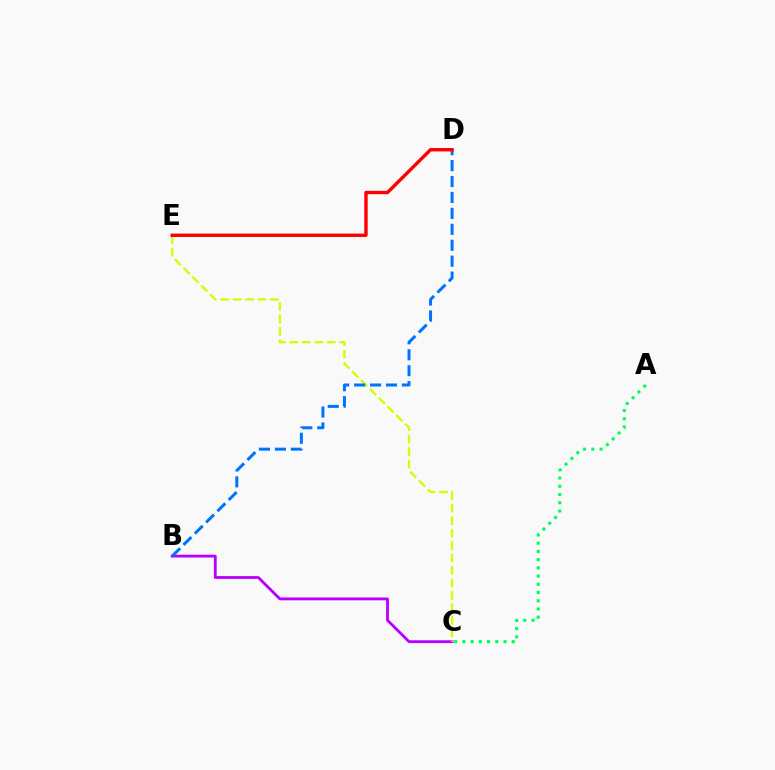{('B', 'C'): [{'color': '#b900ff', 'line_style': 'solid', 'thickness': 2.03}], ('C', 'E'): [{'color': '#d1ff00', 'line_style': 'dashed', 'thickness': 1.69}], ('B', 'D'): [{'color': '#0074ff', 'line_style': 'dashed', 'thickness': 2.16}], ('D', 'E'): [{'color': '#ff0000', 'line_style': 'solid', 'thickness': 2.44}], ('A', 'C'): [{'color': '#00ff5c', 'line_style': 'dotted', 'thickness': 2.24}]}